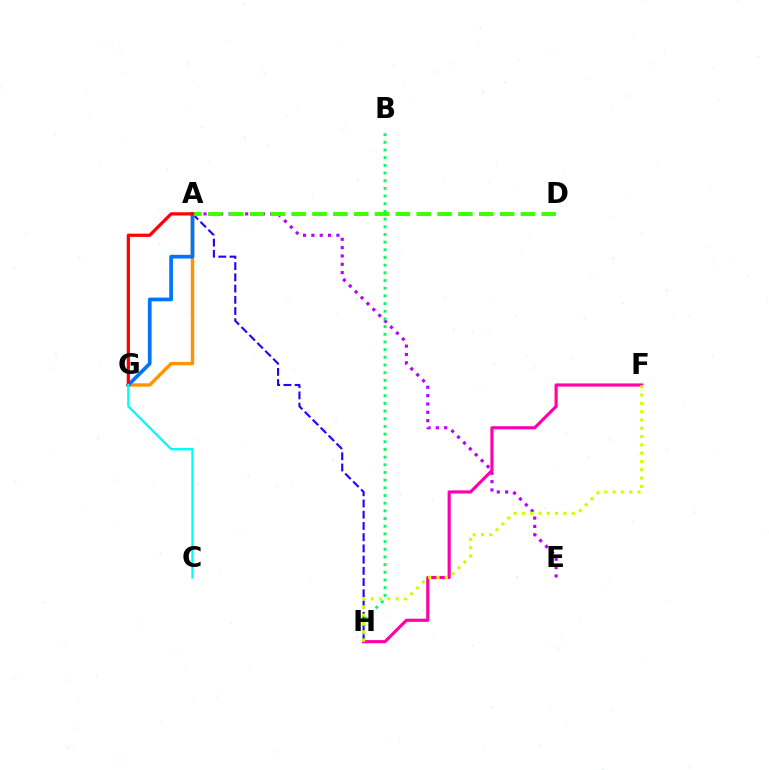{('A', 'E'): [{'color': '#b900ff', 'line_style': 'dotted', 'thickness': 2.27}], ('A', 'H'): [{'color': '#2500ff', 'line_style': 'dashed', 'thickness': 1.52}], ('A', 'G'): [{'color': '#ff9400', 'line_style': 'solid', 'thickness': 2.47}, {'color': '#0074ff', 'line_style': 'solid', 'thickness': 2.67}, {'color': '#ff0000', 'line_style': 'solid', 'thickness': 2.32}], ('F', 'H'): [{'color': '#ff00ac', 'line_style': 'solid', 'thickness': 2.27}, {'color': '#d1ff00', 'line_style': 'dotted', 'thickness': 2.25}], ('A', 'D'): [{'color': '#3dff00', 'line_style': 'dashed', 'thickness': 2.83}], ('B', 'H'): [{'color': '#00ff5c', 'line_style': 'dotted', 'thickness': 2.09}], ('C', 'G'): [{'color': '#00fff6', 'line_style': 'solid', 'thickness': 1.7}]}